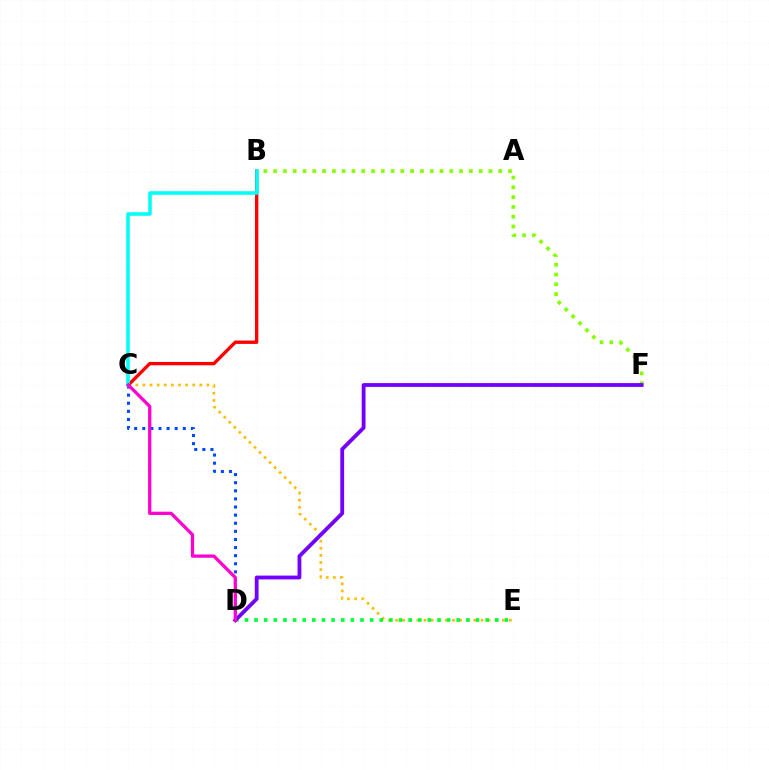{('C', 'D'): [{'color': '#004bff', 'line_style': 'dotted', 'thickness': 2.2}, {'color': '#ff00cf', 'line_style': 'solid', 'thickness': 2.35}], ('C', 'E'): [{'color': '#ffbd00', 'line_style': 'dotted', 'thickness': 1.93}], ('B', 'F'): [{'color': '#84ff00', 'line_style': 'dotted', 'thickness': 2.66}], ('B', 'C'): [{'color': '#ff0000', 'line_style': 'solid', 'thickness': 2.42}, {'color': '#00fff6', 'line_style': 'solid', 'thickness': 2.57}], ('D', 'E'): [{'color': '#00ff39', 'line_style': 'dotted', 'thickness': 2.62}], ('D', 'F'): [{'color': '#7200ff', 'line_style': 'solid', 'thickness': 2.74}]}